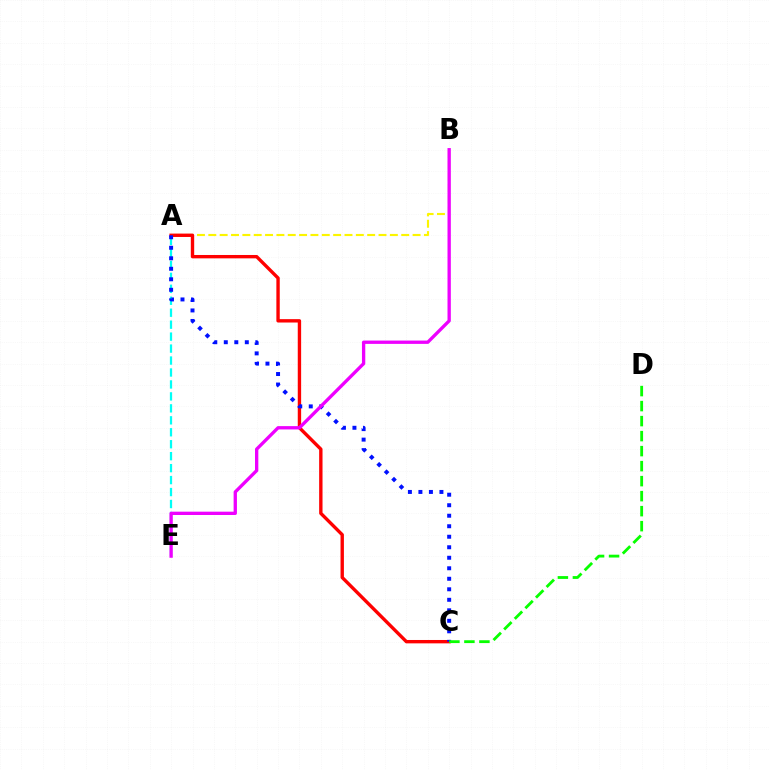{('A', 'B'): [{'color': '#fcf500', 'line_style': 'dashed', 'thickness': 1.54}], ('A', 'C'): [{'color': '#ff0000', 'line_style': 'solid', 'thickness': 2.43}, {'color': '#0010ff', 'line_style': 'dotted', 'thickness': 2.86}], ('A', 'E'): [{'color': '#00fff6', 'line_style': 'dashed', 'thickness': 1.62}], ('B', 'E'): [{'color': '#ee00ff', 'line_style': 'solid', 'thickness': 2.39}], ('C', 'D'): [{'color': '#08ff00', 'line_style': 'dashed', 'thickness': 2.04}]}